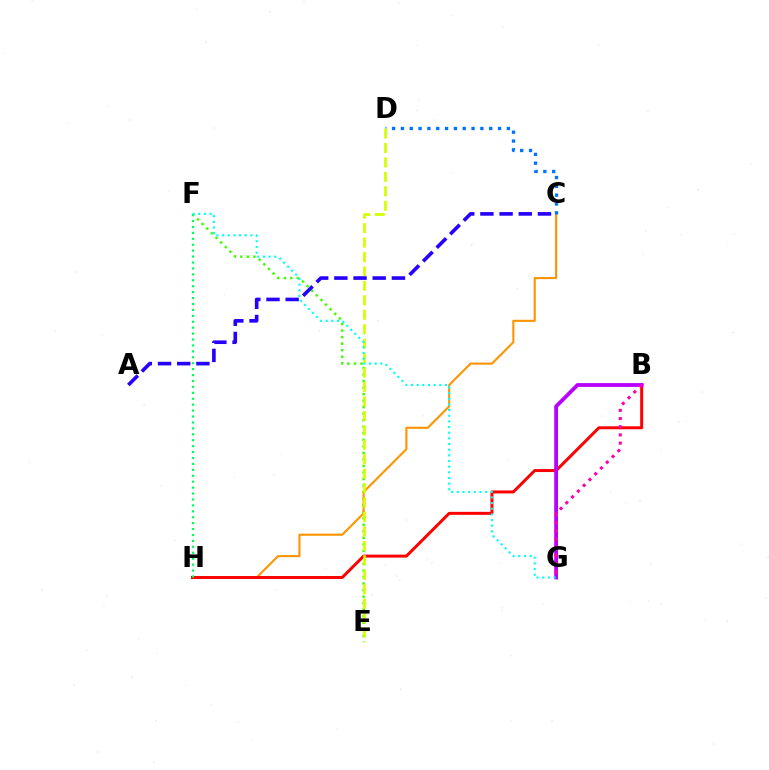{('E', 'F'): [{'color': '#3dff00', 'line_style': 'dotted', 'thickness': 1.78}], ('C', 'H'): [{'color': '#ff9400', 'line_style': 'solid', 'thickness': 1.52}], ('B', 'H'): [{'color': '#ff0000', 'line_style': 'solid', 'thickness': 2.14}], ('F', 'H'): [{'color': '#00ff5c', 'line_style': 'dotted', 'thickness': 1.61}], ('B', 'G'): [{'color': '#b900ff', 'line_style': 'solid', 'thickness': 2.73}, {'color': '#ff00ac', 'line_style': 'dotted', 'thickness': 2.22}], ('C', 'D'): [{'color': '#0074ff', 'line_style': 'dotted', 'thickness': 2.4}], ('D', 'E'): [{'color': '#d1ff00', 'line_style': 'dashed', 'thickness': 1.96}], ('A', 'C'): [{'color': '#2500ff', 'line_style': 'dashed', 'thickness': 2.61}], ('F', 'G'): [{'color': '#00fff6', 'line_style': 'dotted', 'thickness': 1.54}]}